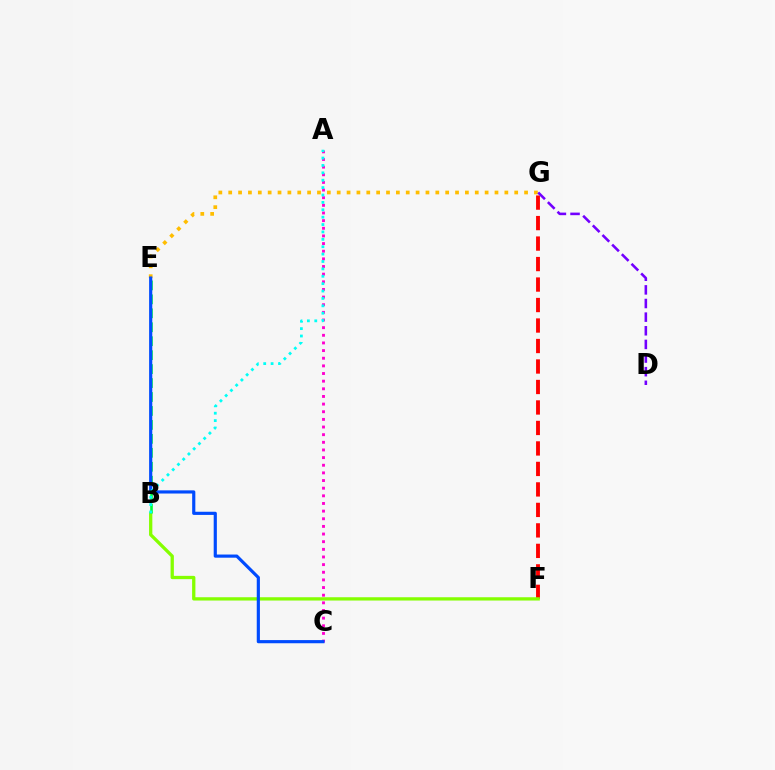{('F', 'G'): [{'color': '#ff0000', 'line_style': 'dashed', 'thickness': 2.78}], ('E', 'G'): [{'color': '#ffbd00', 'line_style': 'dotted', 'thickness': 2.68}], ('B', 'F'): [{'color': '#84ff00', 'line_style': 'solid', 'thickness': 2.37}], ('B', 'E'): [{'color': '#00ff39', 'line_style': 'dashed', 'thickness': 1.9}], ('A', 'C'): [{'color': '#ff00cf', 'line_style': 'dotted', 'thickness': 2.08}], ('C', 'E'): [{'color': '#004bff', 'line_style': 'solid', 'thickness': 2.28}], ('D', 'G'): [{'color': '#7200ff', 'line_style': 'dashed', 'thickness': 1.85}], ('A', 'B'): [{'color': '#00fff6', 'line_style': 'dotted', 'thickness': 2.01}]}